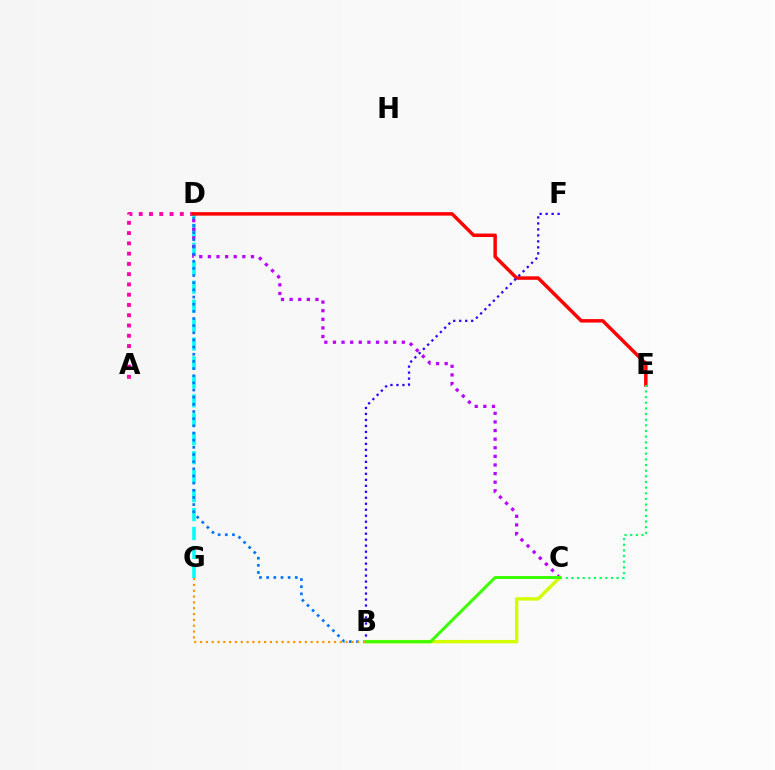{('A', 'D'): [{'color': '#ff00ac', 'line_style': 'dotted', 'thickness': 2.79}], ('D', 'G'): [{'color': '#00fff6', 'line_style': 'dashed', 'thickness': 2.57}], ('C', 'D'): [{'color': '#b900ff', 'line_style': 'dotted', 'thickness': 2.34}], ('B', 'D'): [{'color': '#0074ff', 'line_style': 'dotted', 'thickness': 1.94}], ('D', 'E'): [{'color': '#ff0000', 'line_style': 'solid', 'thickness': 2.49}], ('B', 'F'): [{'color': '#2500ff', 'line_style': 'dotted', 'thickness': 1.63}], ('C', 'E'): [{'color': '#00ff5c', 'line_style': 'dotted', 'thickness': 1.54}], ('B', 'C'): [{'color': '#d1ff00', 'line_style': 'solid', 'thickness': 2.46}, {'color': '#3dff00', 'line_style': 'solid', 'thickness': 2.18}], ('B', 'G'): [{'color': '#ff9400', 'line_style': 'dotted', 'thickness': 1.58}]}